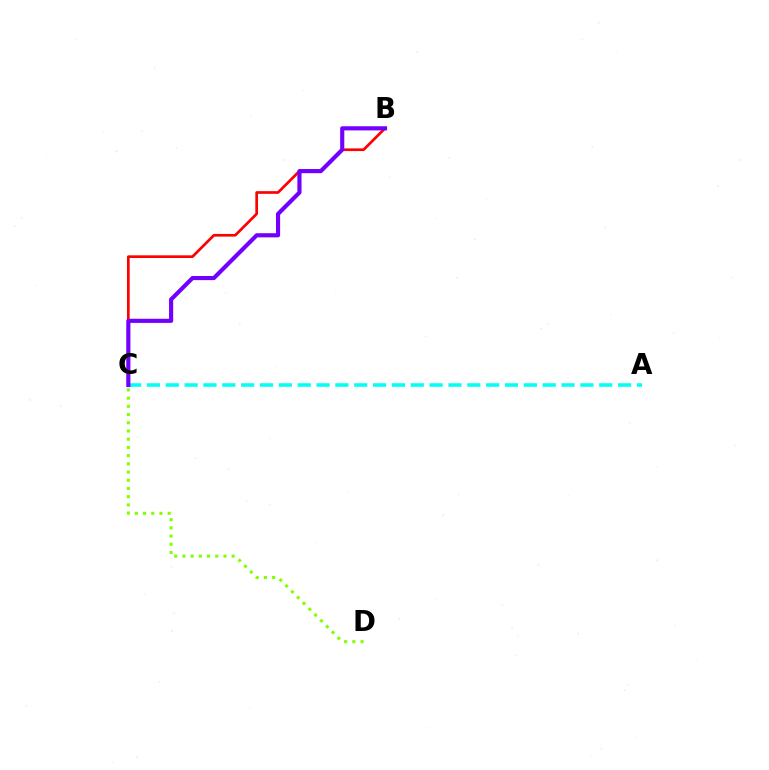{('C', 'D'): [{'color': '#84ff00', 'line_style': 'dotted', 'thickness': 2.23}], ('B', 'C'): [{'color': '#ff0000', 'line_style': 'solid', 'thickness': 1.94}, {'color': '#7200ff', 'line_style': 'solid', 'thickness': 2.98}], ('A', 'C'): [{'color': '#00fff6', 'line_style': 'dashed', 'thickness': 2.56}]}